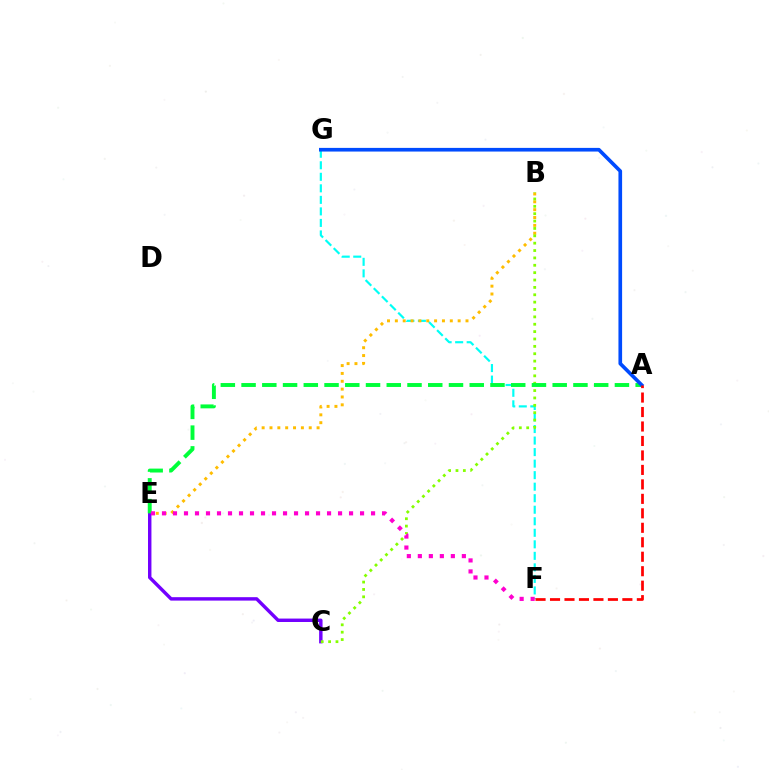{('F', 'G'): [{'color': '#00fff6', 'line_style': 'dashed', 'thickness': 1.57}], ('B', 'E'): [{'color': '#ffbd00', 'line_style': 'dotted', 'thickness': 2.13}], ('C', 'E'): [{'color': '#7200ff', 'line_style': 'solid', 'thickness': 2.47}], ('B', 'C'): [{'color': '#84ff00', 'line_style': 'dotted', 'thickness': 2.0}], ('A', 'E'): [{'color': '#00ff39', 'line_style': 'dashed', 'thickness': 2.82}], ('A', 'G'): [{'color': '#004bff', 'line_style': 'solid', 'thickness': 2.63}], ('E', 'F'): [{'color': '#ff00cf', 'line_style': 'dotted', 'thickness': 2.99}], ('A', 'F'): [{'color': '#ff0000', 'line_style': 'dashed', 'thickness': 1.97}]}